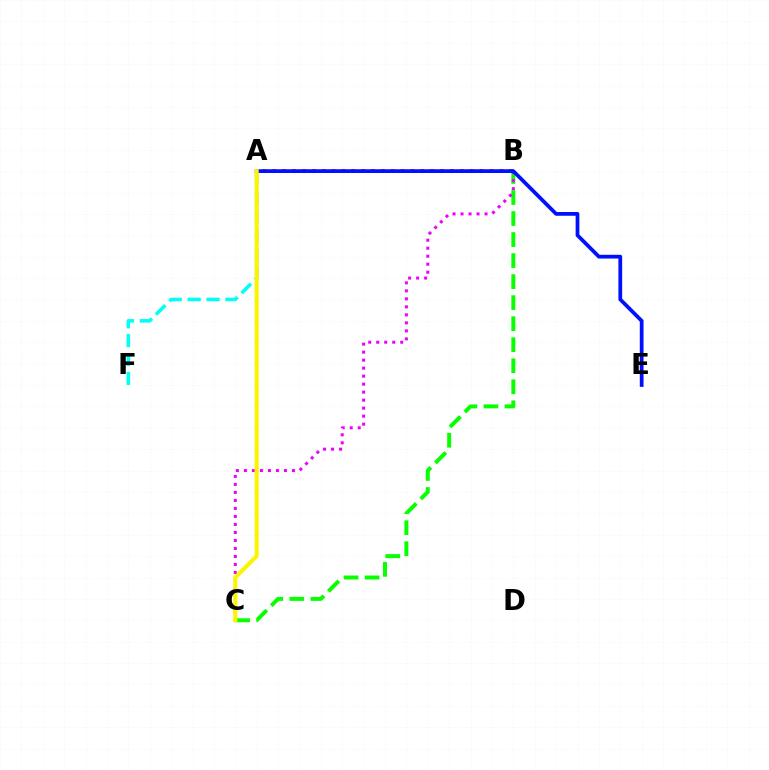{('A', 'F'): [{'color': '#00fff6', 'line_style': 'dashed', 'thickness': 2.57}], ('B', 'C'): [{'color': '#08ff00', 'line_style': 'dashed', 'thickness': 2.86}, {'color': '#ee00ff', 'line_style': 'dotted', 'thickness': 2.17}], ('A', 'B'): [{'color': '#ff0000', 'line_style': 'dotted', 'thickness': 2.68}], ('A', 'E'): [{'color': '#0010ff', 'line_style': 'solid', 'thickness': 2.7}], ('A', 'C'): [{'color': '#fcf500', 'line_style': 'solid', 'thickness': 2.93}]}